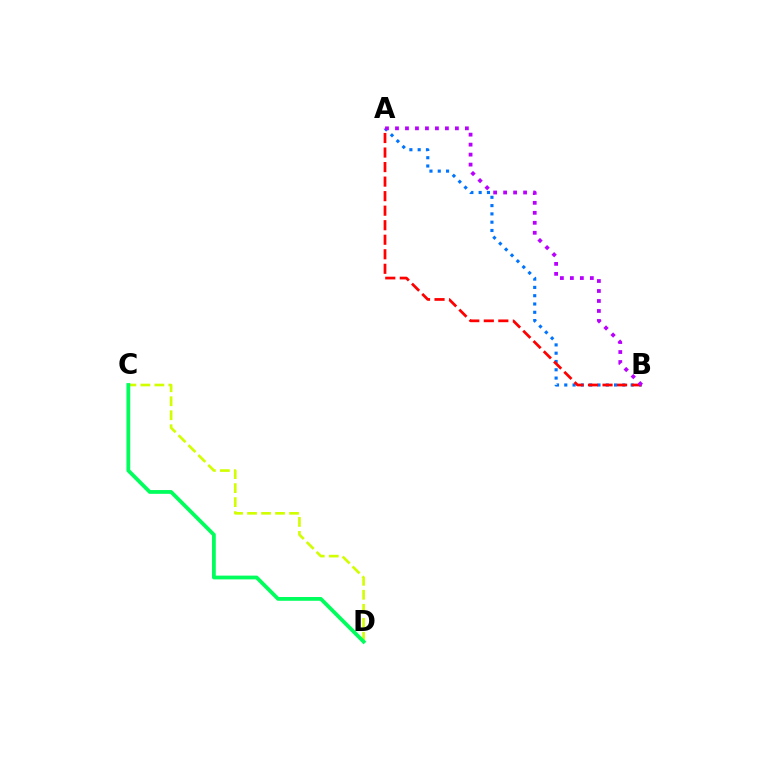{('A', 'B'): [{'color': '#0074ff', 'line_style': 'dotted', 'thickness': 2.25}, {'color': '#ff0000', 'line_style': 'dashed', 'thickness': 1.97}, {'color': '#b900ff', 'line_style': 'dotted', 'thickness': 2.71}], ('C', 'D'): [{'color': '#d1ff00', 'line_style': 'dashed', 'thickness': 1.9}, {'color': '#00ff5c', 'line_style': 'solid', 'thickness': 2.72}]}